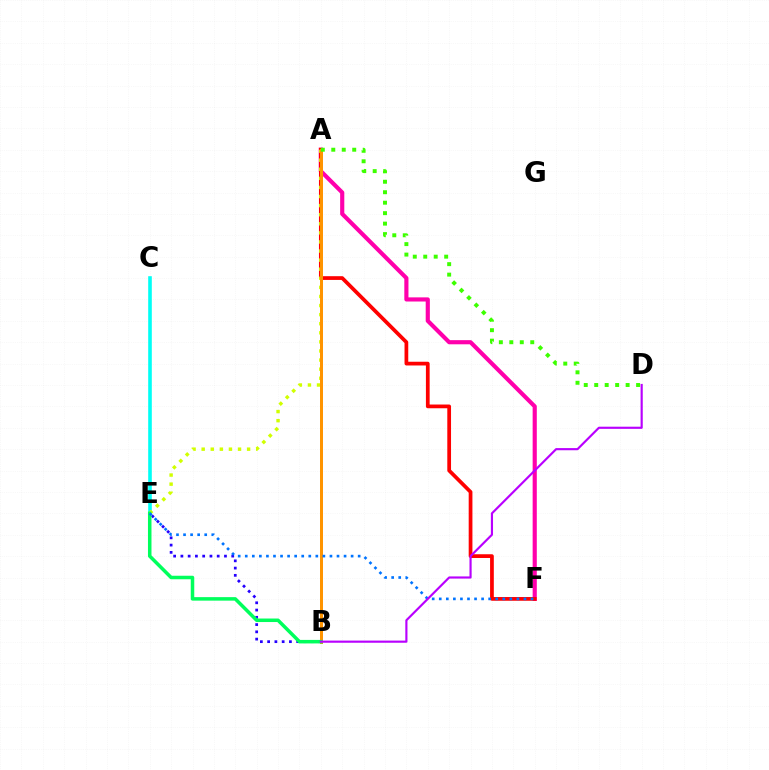{('B', 'E'): [{'color': '#2500ff', 'line_style': 'dotted', 'thickness': 1.97}, {'color': '#00ff5c', 'line_style': 'solid', 'thickness': 2.53}], ('A', 'F'): [{'color': '#ff00ac', 'line_style': 'solid', 'thickness': 2.99}, {'color': '#ff0000', 'line_style': 'solid', 'thickness': 2.69}], ('C', 'E'): [{'color': '#00fff6', 'line_style': 'solid', 'thickness': 2.6}], ('A', 'E'): [{'color': '#d1ff00', 'line_style': 'dotted', 'thickness': 2.47}], ('A', 'B'): [{'color': '#ff9400', 'line_style': 'solid', 'thickness': 2.16}], ('A', 'D'): [{'color': '#3dff00', 'line_style': 'dotted', 'thickness': 2.84}], ('E', 'F'): [{'color': '#0074ff', 'line_style': 'dotted', 'thickness': 1.92}], ('B', 'D'): [{'color': '#b900ff', 'line_style': 'solid', 'thickness': 1.55}]}